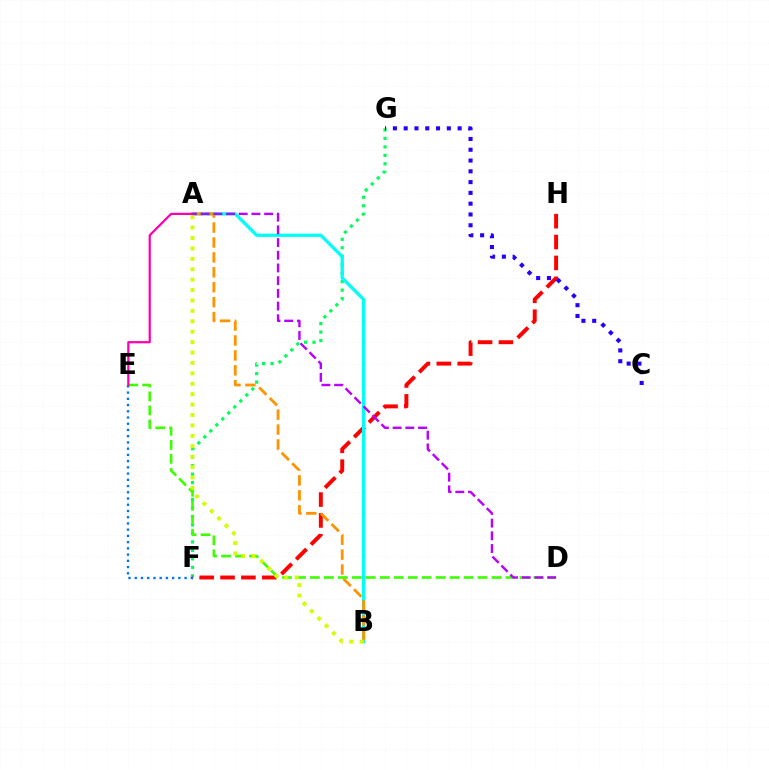{('F', 'G'): [{'color': '#00ff5c', 'line_style': 'dotted', 'thickness': 2.3}], ('F', 'H'): [{'color': '#ff0000', 'line_style': 'dashed', 'thickness': 2.84}], ('A', 'B'): [{'color': '#00fff6', 'line_style': 'solid', 'thickness': 2.36}, {'color': '#ff9400', 'line_style': 'dashed', 'thickness': 2.03}, {'color': '#d1ff00', 'line_style': 'dotted', 'thickness': 2.83}], ('C', 'G'): [{'color': '#2500ff', 'line_style': 'dotted', 'thickness': 2.93}], ('D', 'E'): [{'color': '#3dff00', 'line_style': 'dashed', 'thickness': 1.9}], ('E', 'F'): [{'color': '#0074ff', 'line_style': 'dotted', 'thickness': 1.69}], ('A', 'E'): [{'color': '#ff00ac', 'line_style': 'solid', 'thickness': 1.61}], ('A', 'D'): [{'color': '#b900ff', 'line_style': 'dashed', 'thickness': 1.73}]}